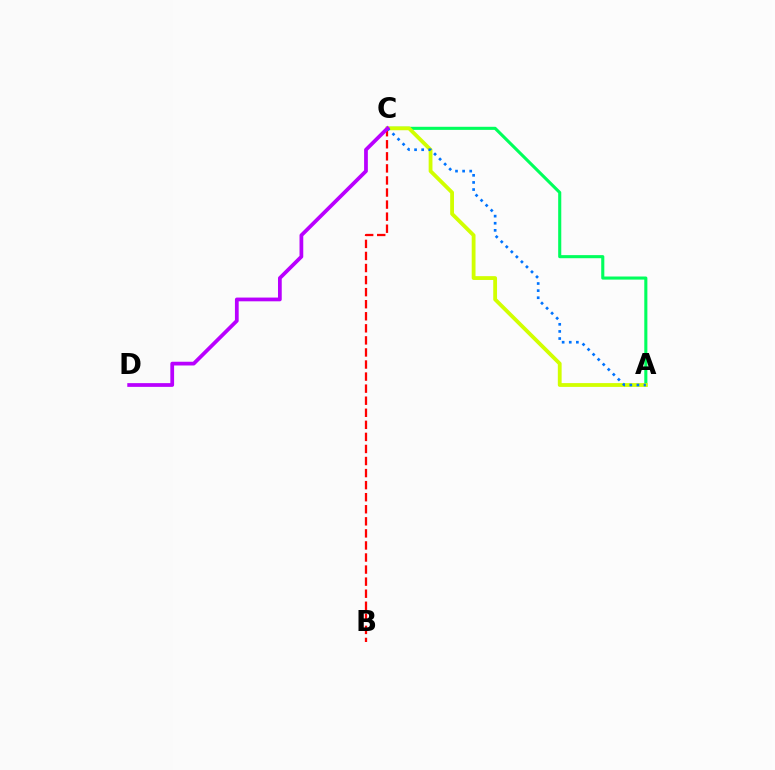{('A', 'C'): [{'color': '#00ff5c', 'line_style': 'solid', 'thickness': 2.23}, {'color': '#d1ff00', 'line_style': 'solid', 'thickness': 2.74}, {'color': '#0074ff', 'line_style': 'dotted', 'thickness': 1.93}], ('B', 'C'): [{'color': '#ff0000', 'line_style': 'dashed', 'thickness': 1.64}], ('C', 'D'): [{'color': '#b900ff', 'line_style': 'solid', 'thickness': 2.7}]}